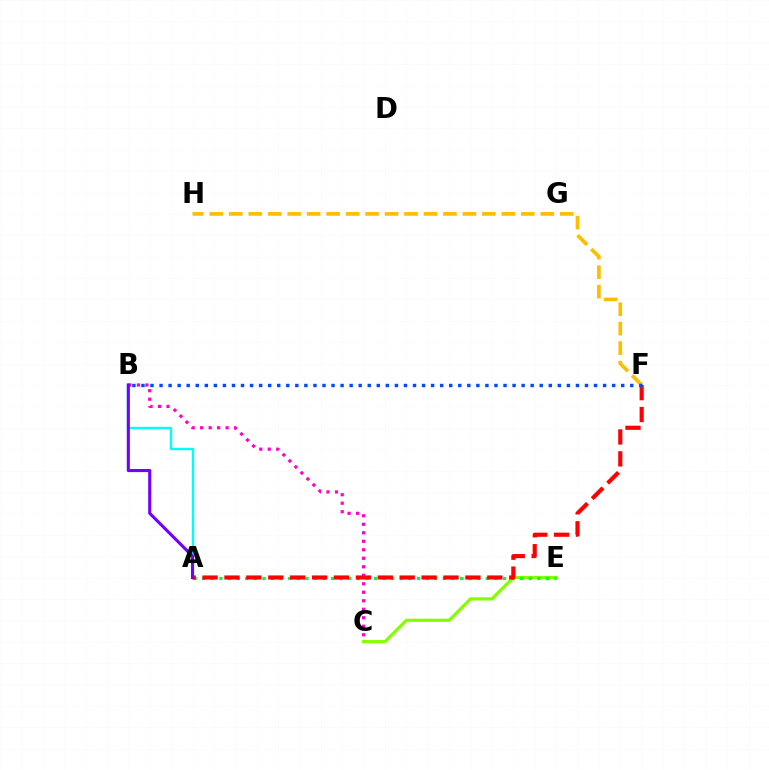{('C', 'E'): [{'color': '#84ff00', 'line_style': 'solid', 'thickness': 2.31}], ('A', 'B'): [{'color': '#00fff6', 'line_style': 'solid', 'thickness': 1.71}, {'color': '#7200ff', 'line_style': 'solid', 'thickness': 2.22}], ('A', 'E'): [{'color': '#00ff39', 'line_style': 'dotted', 'thickness': 2.33}], ('B', 'C'): [{'color': '#ff00cf', 'line_style': 'dotted', 'thickness': 2.31}], ('F', 'H'): [{'color': '#ffbd00', 'line_style': 'dashed', 'thickness': 2.64}], ('A', 'F'): [{'color': '#ff0000', 'line_style': 'dashed', 'thickness': 2.98}], ('B', 'F'): [{'color': '#004bff', 'line_style': 'dotted', 'thickness': 2.46}]}